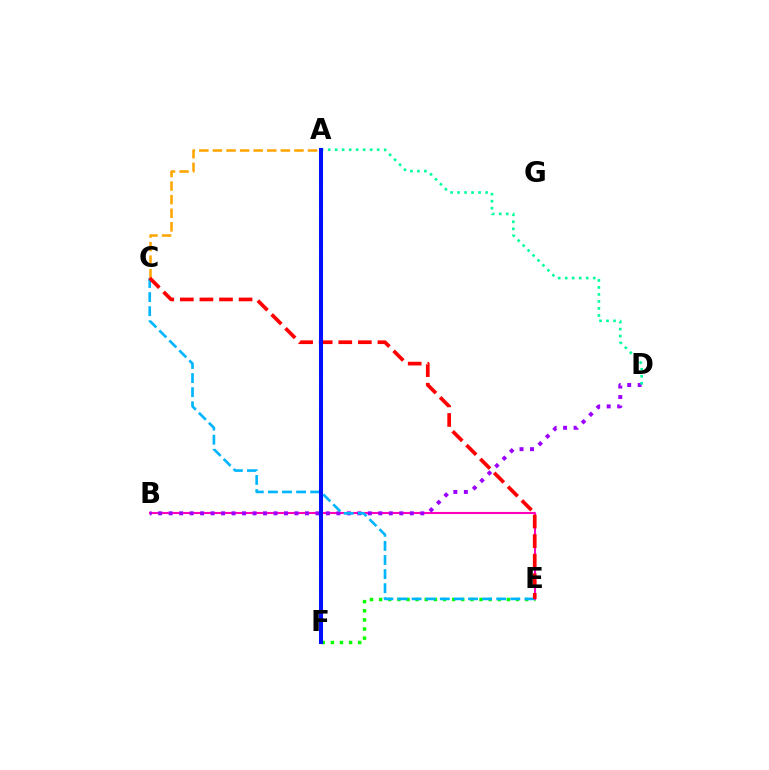{('A', 'C'): [{'color': '#ffa500', 'line_style': 'dashed', 'thickness': 1.85}], ('E', 'F'): [{'color': '#08ff00', 'line_style': 'dotted', 'thickness': 2.48}], ('B', 'E'): [{'color': '#ff00bd', 'line_style': 'solid', 'thickness': 1.51}], ('B', 'D'): [{'color': '#9b00ff', 'line_style': 'dotted', 'thickness': 2.85}], ('C', 'E'): [{'color': '#00b5ff', 'line_style': 'dashed', 'thickness': 1.92}, {'color': '#ff0000', 'line_style': 'dashed', 'thickness': 2.66}], ('A', 'D'): [{'color': '#00ff9d', 'line_style': 'dotted', 'thickness': 1.9}], ('A', 'F'): [{'color': '#b3ff00', 'line_style': 'dashed', 'thickness': 2.9}, {'color': '#0010ff', 'line_style': 'solid', 'thickness': 2.91}]}